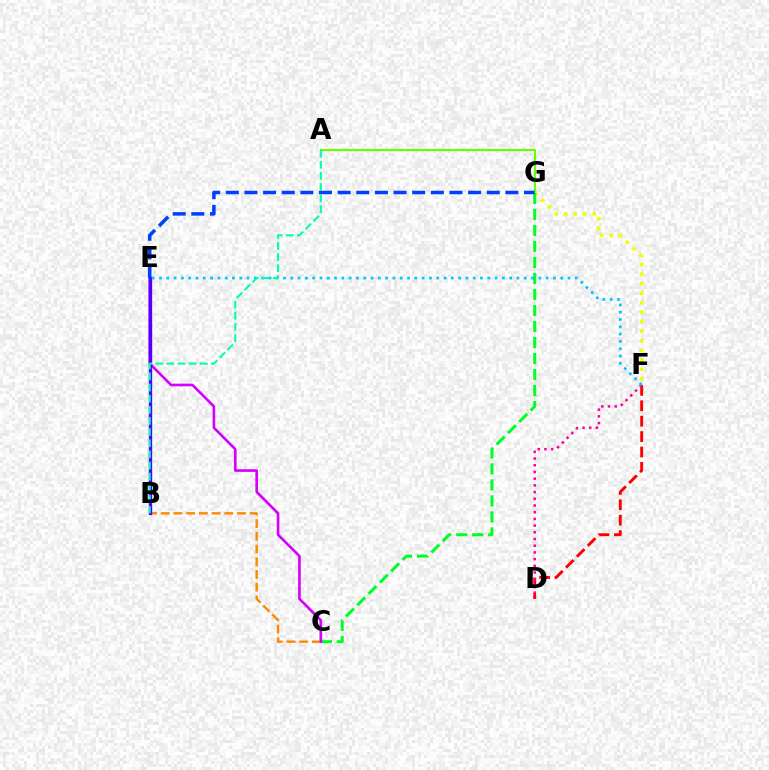{('A', 'G'): [{'color': '#66ff00', 'line_style': 'solid', 'thickness': 1.52}], ('D', 'F'): [{'color': '#ff0000', 'line_style': 'dashed', 'thickness': 2.09}, {'color': '#ff00a0', 'line_style': 'dotted', 'thickness': 1.82}], ('B', 'C'): [{'color': '#ff8800', 'line_style': 'dashed', 'thickness': 1.73}], ('F', 'G'): [{'color': '#eeff00', 'line_style': 'dotted', 'thickness': 2.59}], ('C', 'G'): [{'color': '#00ff27', 'line_style': 'dashed', 'thickness': 2.17}], ('C', 'E'): [{'color': '#d600ff', 'line_style': 'solid', 'thickness': 1.9}], ('B', 'E'): [{'color': '#4f00ff', 'line_style': 'solid', 'thickness': 2.4}], ('E', 'F'): [{'color': '#00c7ff', 'line_style': 'dotted', 'thickness': 1.98}], ('E', 'G'): [{'color': '#003fff', 'line_style': 'dashed', 'thickness': 2.53}], ('A', 'B'): [{'color': '#00ffaf', 'line_style': 'dashed', 'thickness': 1.51}]}